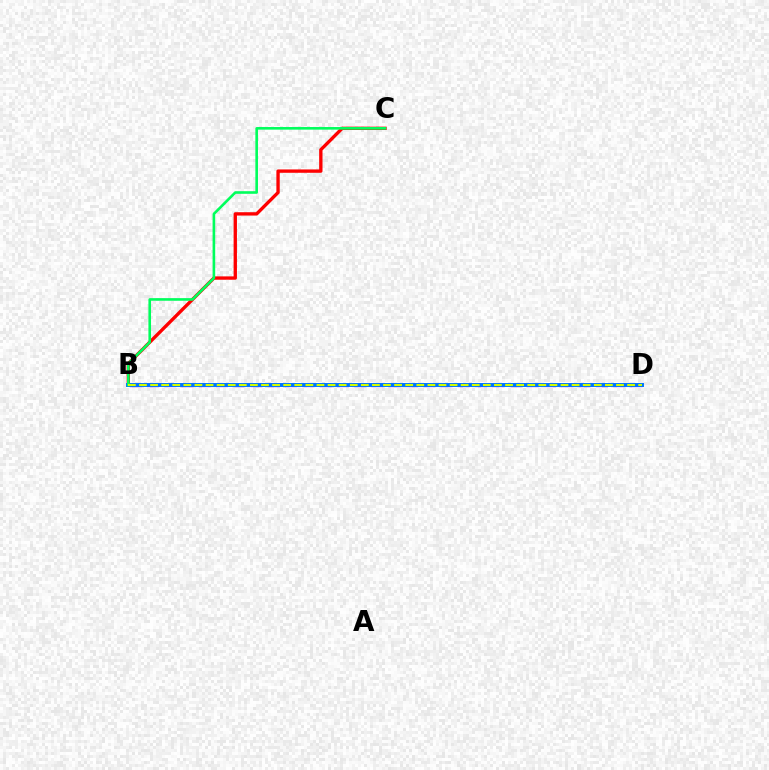{('B', 'C'): [{'color': '#ff0000', 'line_style': 'solid', 'thickness': 2.41}, {'color': '#00ff5c', 'line_style': 'solid', 'thickness': 1.88}], ('B', 'D'): [{'color': '#b900ff', 'line_style': 'dashed', 'thickness': 2.35}, {'color': '#0074ff', 'line_style': 'solid', 'thickness': 2.83}, {'color': '#d1ff00', 'line_style': 'dashed', 'thickness': 1.51}]}